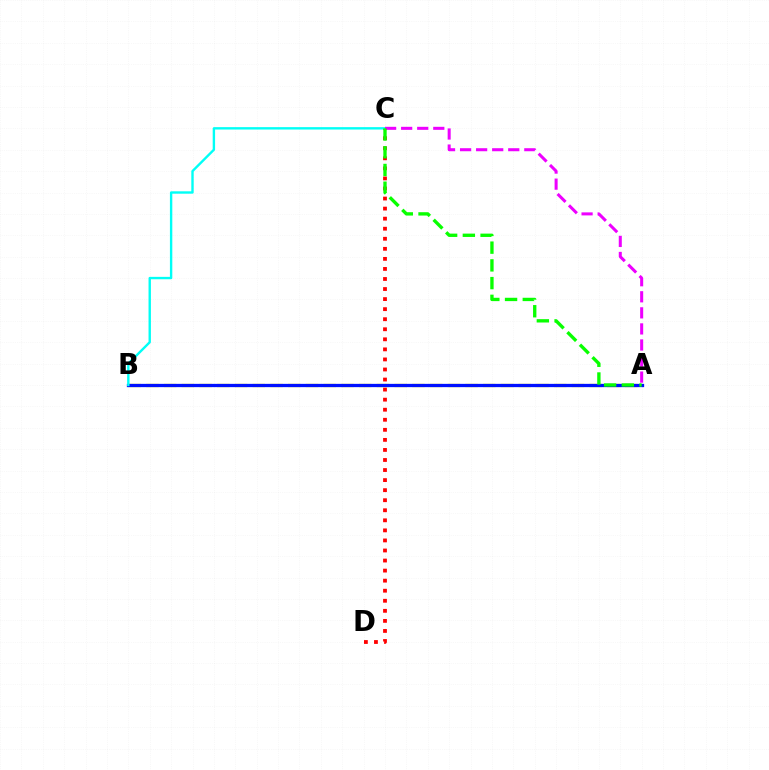{('A', 'B'): [{'color': '#fcf500', 'line_style': 'dashed', 'thickness': 2.41}, {'color': '#0010ff', 'line_style': 'solid', 'thickness': 2.36}], ('C', 'D'): [{'color': '#ff0000', 'line_style': 'dotted', 'thickness': 2.73}], ('B', 'C'): [{'color': '#00fff6', 'line_style': 'solid', 'thickness': 1.72}], ('A', 'C'): [{'color': '#ee00ff', 'line_style': 'dashed', 'thickness': 2.18}, {'color': '#08ff00', 'line_style': 'dashed', 'thickness': 2.41}]}